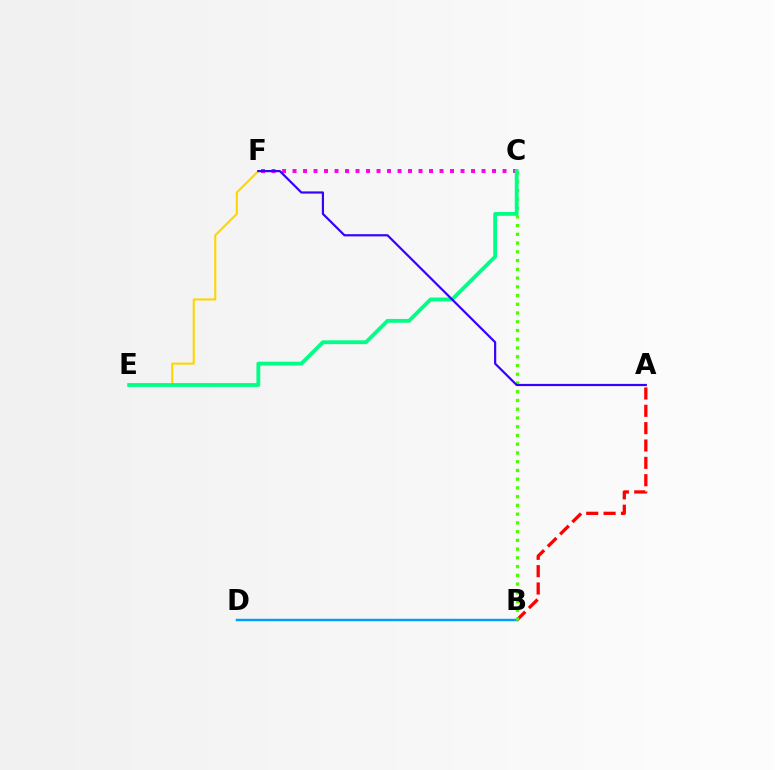{('C', 'F'): [{'color': '#ff00ed', 'line_style': 'dotted', 'thickness': 2.85}], ('A', 'B'): [{'color': '#ff0000', 'line_style': 'dashed', 'thickness': 2.36}], ('B', 'D'): [{'color': '#009eff', 'line_style': 'solid', 'thickness': 1.75}], ('B', 'C'): [{'color': '#4fff00', 'line_style': 'dotted', 'thickness': 2.38}], ('E', 'F'): [{'color': '#ffd500', 'line_style': 'solid', 'thickness': 1.5}], ('C', 'E'): [{'color': '#00ff86', 'line_style': 'solid', 'thickness': 2.75}], ('A', 'F'): [{'color': '#3700ff', 'line_style': 'solid', 'thickness': 1.58}]}